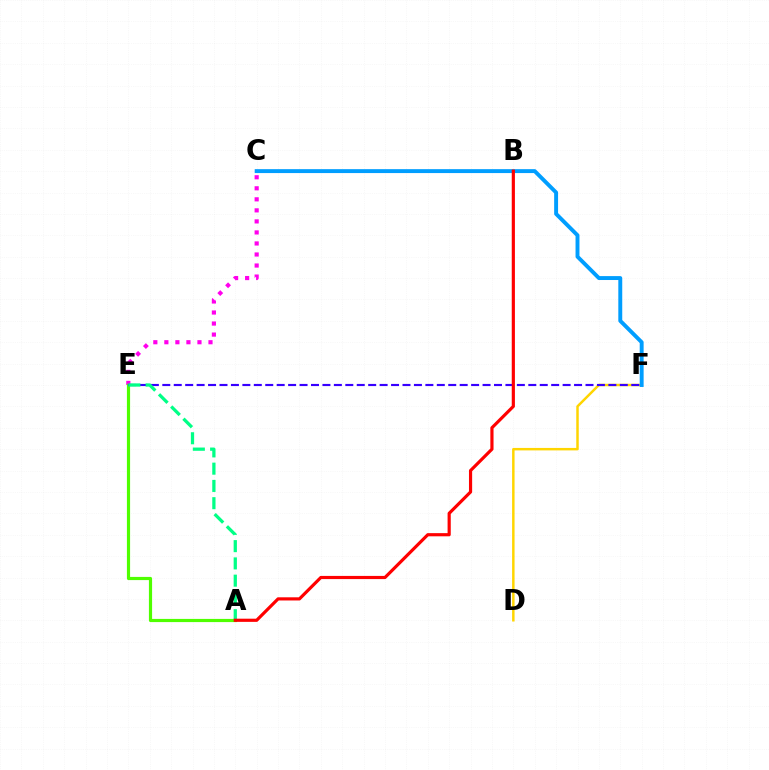{('C', 'E'): [{'color': '#ff00ed', 'line_style': 'dotted', 'thickness': 3.0}], ('D', 'F'): [{'color': '#ffd500', 'line_style': 'solid', 'thickness': 1.78}], ('A', 'E'): [{'color': '#4fff00', 'line_style': 'solid', 'thickness': 2.29}, {'color': '#00ff86', 'line_style': 'dashed', 'thickness': 2.35}], ('C', 'F'): [{'color': '#009eff', 'line_style': 'solid', 'thickness': 2.82}], ('E', 'F'): [{'color': '#3700ff', 'line_style': 'dashed', 'thickness': 1.55}], ('A', 'B'): [{'color': '#ff0000', 'line_style': 'solid', 'thickness': 2.28}]}